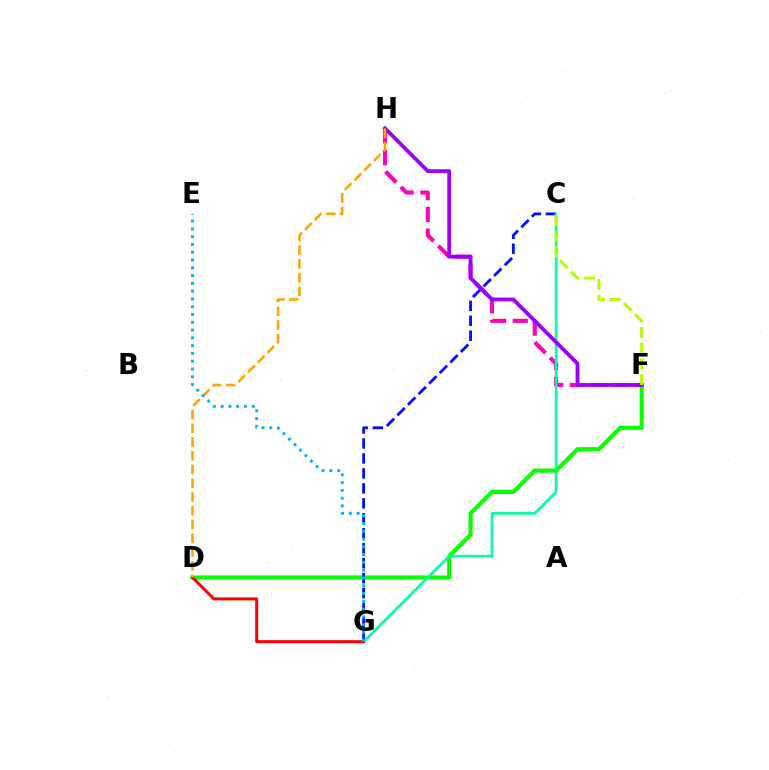{('D', 'F'): [{'color': '#08ff00', 'line_style': 'solid', 'thickness': 2.95}], ('F', 'H'): [{'color': '#ff00bd', 'line_style': 'dashed', 'thickness': 2.95}, {'color': '#9b00ff', 'line_style': 'solid', 'thickness': 2.73}], ('C', 'G'): [{'color': '#0010ff', 'line_style': 'dashed', 'thickness': 2.03}, {'color': '#00ff9d', 'line_style': 'solid', 'thickness': 1.88}], ('D', 'G'): [{'color': '#ff0000', 'line_style': 'solid', 'thickness': 2.17}], ('D', 'H'): [{'color': '#ffa500', 'line_style': 'dashed', 'thickness': 1.87}], ('E', 'G'): [{'color': '#00b5ff', 'line_style': 'dotted', 'thickness': 2.11}], ('C', 'F'): [{'color': '#b3ff00', 'line_style': 'dashed', 'thickness': 2.13}]}